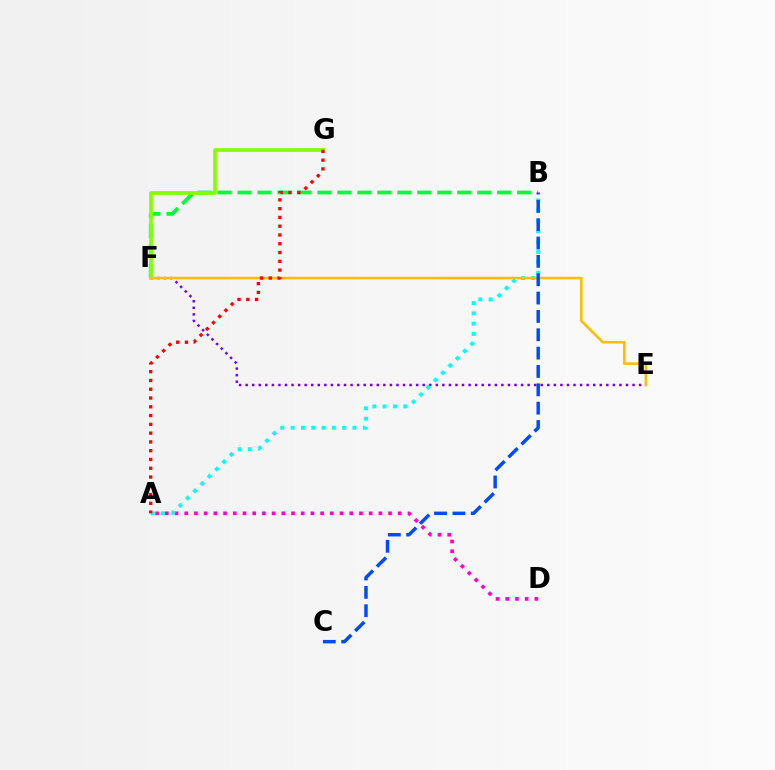{('A', 'D'): [{'color': '#ff00cf', 'line_style': 'dotted', 'thickness': 2.64}], ('E', 'F'): [{'color': '#7200ff', 'line_style': 'dotted', 'thickness': 1.78}, {'color': '#ffbd00', 'line_style': 'solid', 'thickness': 1.85}], ('A', 'B'): [{'color': '#00fff6', 'line_style': 'dotted', 'thickness': 2.8}], ('B', 'F'): [{'color': '#00ff39', 'line_style': 'dashed', 'thickness': 2.71}], ('F', 'G'): [{'color': '#84ff00', 'line_style': 'solid', 'thickness': 2.66}], ('A', 'G'): [{'color': '#ff0000', 'line_style': 'dotted', 'thickness': 2.38}], ('B', 'C'): [{'color': '#004bff', 'line_style': 'dashed', 'thickness': 2.49}]}